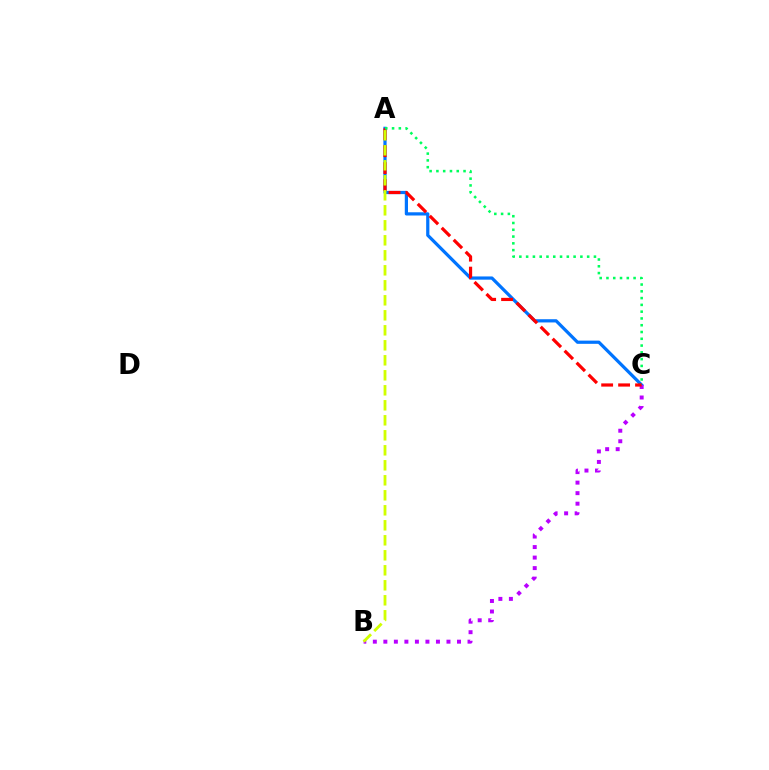{('A', 'C'): [{'color': '#0074ff', 'line_style': 'solid', 'thickness': 2.32}, {'color': '#ff0000', 'line_style': 'dashed', 'thickness': 2.3}, {'color': '#00ff5c', 'line_style': 'dotted', 'thickness': 1.84}], ('B', 'C'): [{'color': '#b900ff', 'line_style': 'dotted', 'thickness': 2.86}], ('A', 'B'): [{'color': '#d1ff00', 'line_style': 'dashed', 'thickness': 2.04}]}